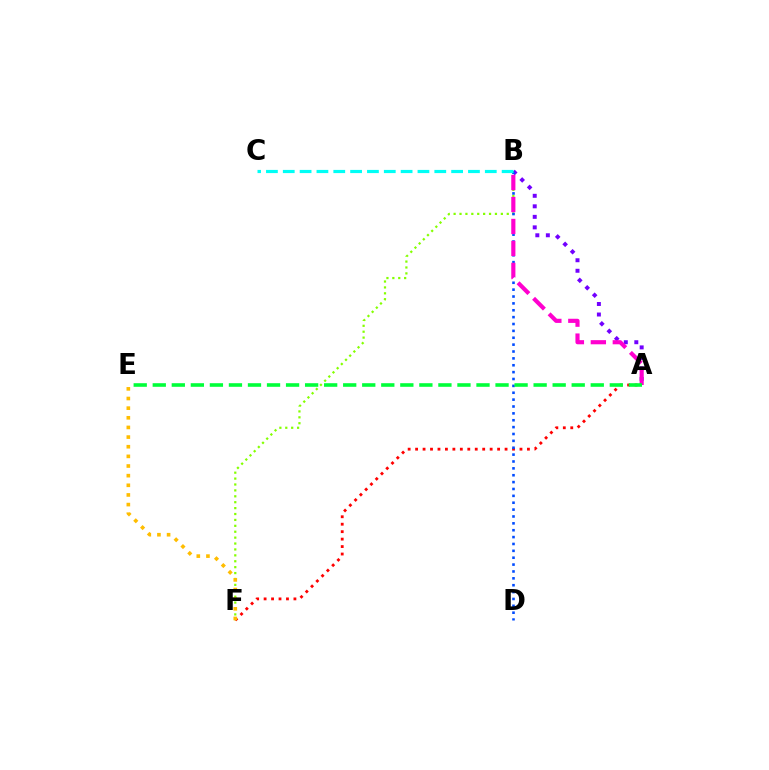{('B', 'F'): [{'color': '#84ff00', 'line_style': 'dotted', 'thickness': 1.6}], ('A', 'F'): [{'color': '#ff0000', 'line_style': 'dotted', 'thickness': 2.03}], ('A', 'B'): [{'color': '#7200ff', 'line_style': 'dotted', 'thickness': 2.86}, {'color': '#ff00cf', 'line_style': 'dashed', 'thickness': 2.98}], ('B', 'D'): [{'color': '#004bff', 'line_style': 'dotted', 'thickness': 1.87}], ('B', 'C'): [{'color': '#00fff6', 'line_style': 'dashed', 'thickness': 2.29}], ('E', 'F'): [{'color': '#ffbd00', 'line_style': 'dotted', 'thickness': 2.62}], ('A', 'E'): [{'color': '#00ff39', 'line_style': 'dashed', 'thickness': 2.59}]}